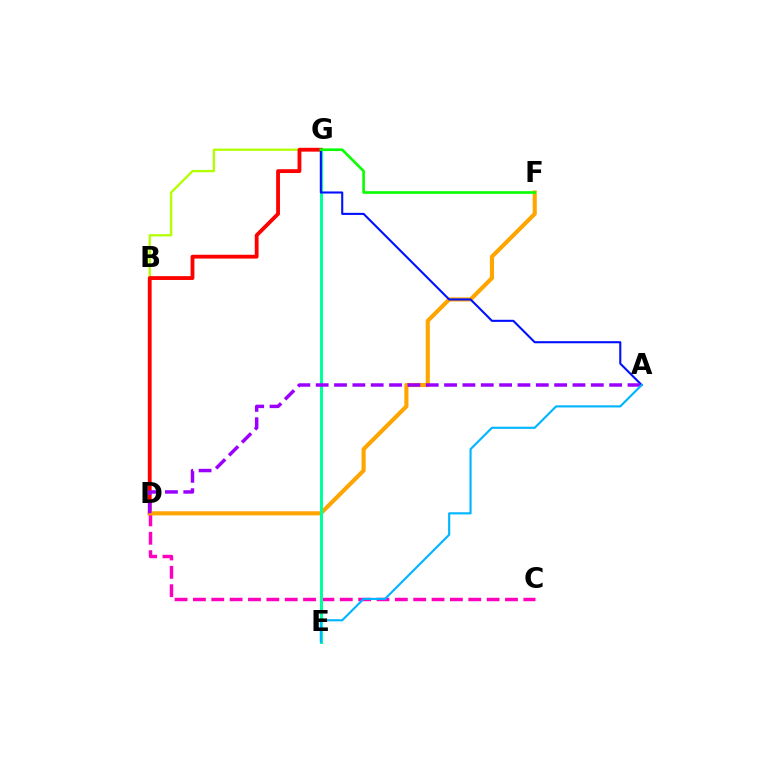{('B', 'G'): [{'color': '#b3ff00', 'line_style': 'solid', 'thickness': 1.67}], ('D', 'G'): [{'color': '#ff0000', 'line_style': 'solid', 'thickness': 2.75}], ('C', 'D'): [{'color': '#ff00bd', 'line_style': 'dashed', 'thickness': 2.49}], ('D', 'F'): [{'color': '#ffa500', 'line_style': 'solid', 'thickness': 2.97}], ('E', 'G'): [{'color': '#00ff9d', 'line_style': 'solid', 'thickness': 2.16}], ('A', 'G'): [{'color': '#0010ff', 'line_style': 'solid', 'thickness': 1.51}], ('A', 'D'): [{'color': '#9b00ff', 'line_style': 'dashed', 'thickness': 2.49}], ('F', 'G'): [{'color': '#08ff00', 'line_style': 'solid', 'thickness': 1.91}], ('A', 'E'): [{'color': '#00b5ff', 'line_style': 'solid', 'thickness': 1.54}]}